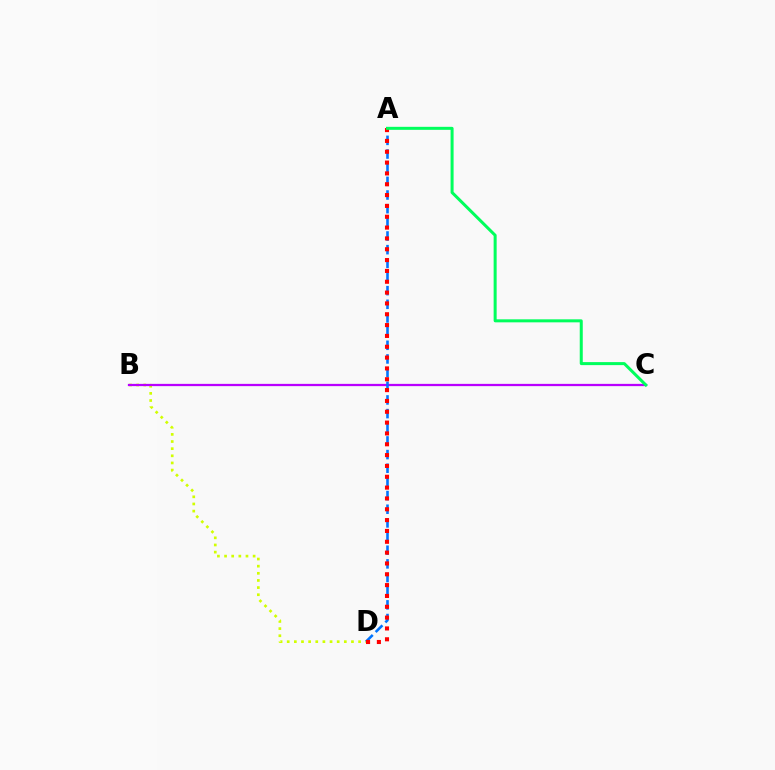{('B', 'D'): [{'color': '#d1ff00', 'line_style': 'dotted', 'thickness': 1.94}], ('B', 'C'): [{'color': '#b900ff', 'line_style': 'solid', 'thickness': 1.63}], ('A', 'D'): [{'color': '#0074ff', 'line_style': 'dashed', 'thickness': 1.86}, {'color': '#ff0000', 'line_style': 'dotted', 'thickness': 2.94}], ('A', 'C'): [{'color': '#00ff5c', 'line_style': 'solid', 'thickness': 2.17}]}